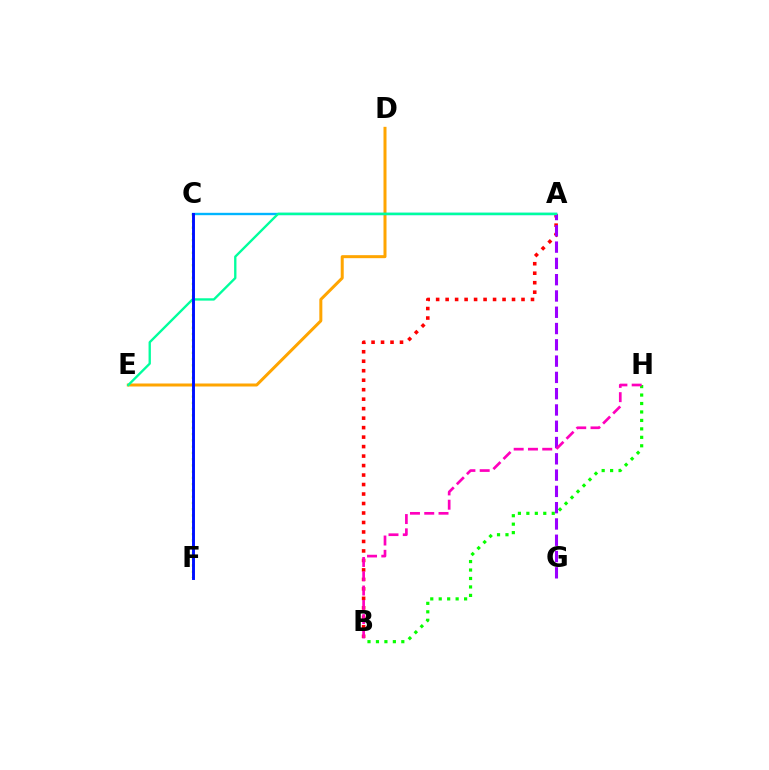{('B', 'H'): [{'color': '#08ff00', 'line_style': 'dotted', 'thickness': 2.3}, {'color': '#ff00bd', 'line_style': 'dashed', 'thickness': 1.94}], ('C', 'F'): [{'color': '#b3ff00', 'line_style': 'dotted', 'thickness': 1.7}, {'color': '#0010ff', 'line_style': 'solid', 'thickness': 2.11}], ('A', 'B'): [{'color': '#ff0000', 'line_style': 'dotted', 'thickness': 2.58}], ('D', 'E'): [{'color': '#ffa500', 'line_style': 'solid', 'thickness': 2.16}], ('A', 'C'): [{'color': '#00b5ff', 'line_style': 'solid', 'thickness': 1.71}], ('A', 'G'): [{'color': '#9b00ff', 'line_style': 'dashed', 'thickness': 2.21}], ('A', 'E'): [{'color': '#00ff9d', 'line_style': 'solid', 'thickness': 1.69}]}